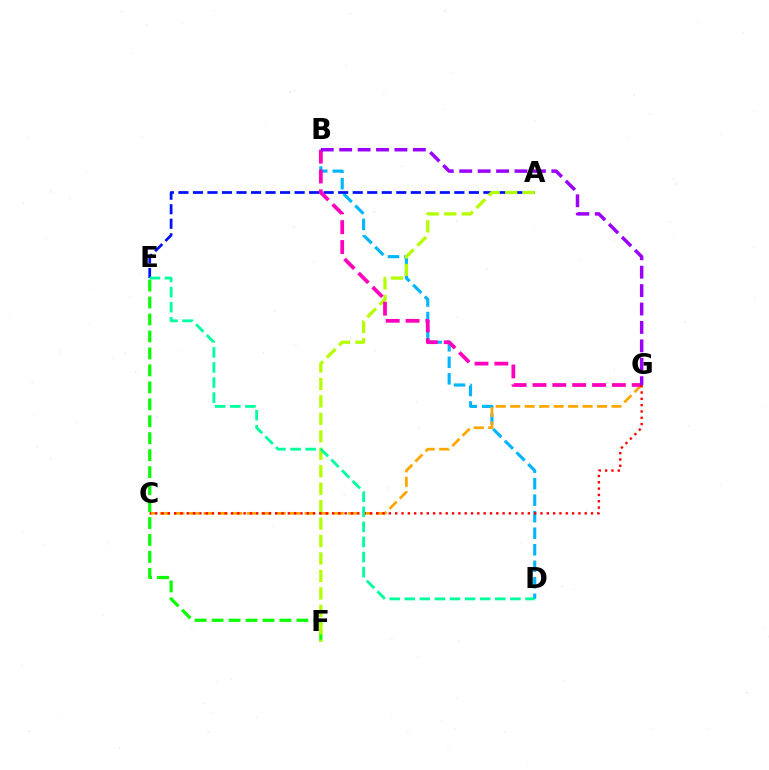{('B', 'D'): [{'color': '#00b5ff', 'line_style': 'dashed', 'thickness': 2.25}], ('A', 'E'): [{'color': '#0010ff', 'line_style': 'dashed', 'thickness': 1.97}], ('E', 'F'): [{'color': '#08ff00', 'line_style': 'dashed', 'thickness': 2.3}], ('A', 'F'): [{'color': '#b3ff00', 'line_style': 'dashed', 'thickness': 2.37}], ('C', 'G'): [{'color': '#ffa500', 'line_style': 'dashed', 'thickness': 1.97}, {'color': '#ff0000', 'line_style': 'dotted', 'thickness': 1.72}], ('B', 'G'): [{'color': '#ff00bd', 'line_style': 'dashed', 'thickness': 2.7}, {'color': '#9b00ff', 'line_style': 'dashed', 'thickness': 2.5}], ('D', 'E'): [{'color': '#00ff9d', 'line_style': 'dashed', 'thickness': 2.05}]}